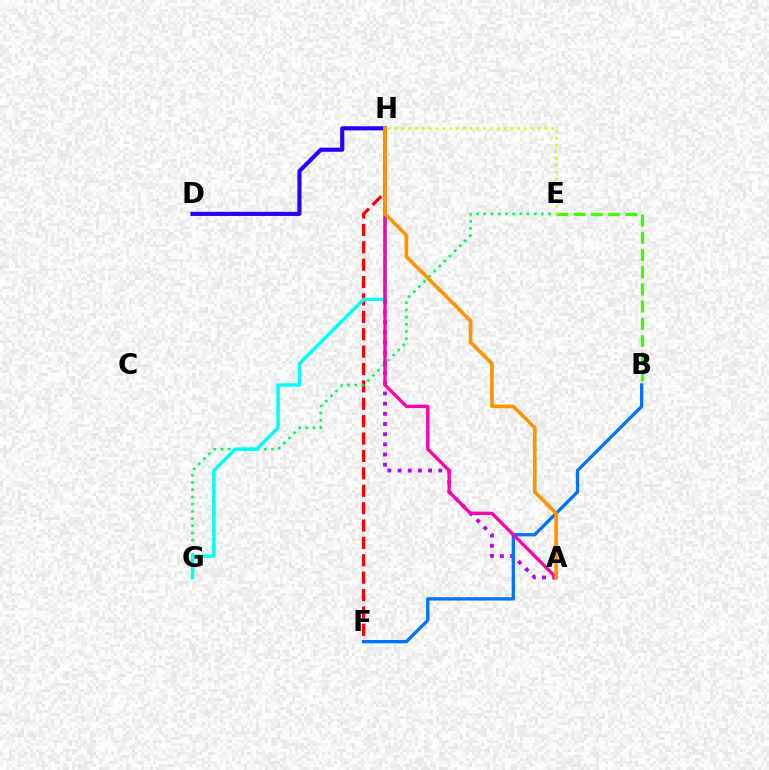{('A', 'H'): [{'color': '#b900ff', 'line_style': 'dotted', 'thickness': 2.77}, {'color': '#ff00ac', 'line_style': 'solid', 'thickness': 2.41}, {'color': '#ff9400', 'line_style': 'solid', 'thickness': 2.64}], ('F', 'H'): [{'color': '#ff0000', 'line_style': 'dashed', 'thickness': 2.36}], ('B', 'F'): [{'color': '#0074ff', 'line_style': 'solid', 'thickness': 2.39}], ('E', 'G'): [{'color': '#00ff5c', 'line_style': 'dotted', 'thickness': 1.96}], ('B', 'E'): [{'color': '#3dff00', 'line_style': 'dashed', 'thickness': 2.34}], ('D', 'H'): [{'color': '#2500ff', 'line_style': 'solid', 'thickness': 2.96}], ('G', 'H'): [{'color': '#00fff6', 'line_style': 'solid', 'thickness': 2.51}], ('E', 'H'): [{'color': '#d1ff00', 'line_style': 'dotted', 'thickness': 1.85}]}